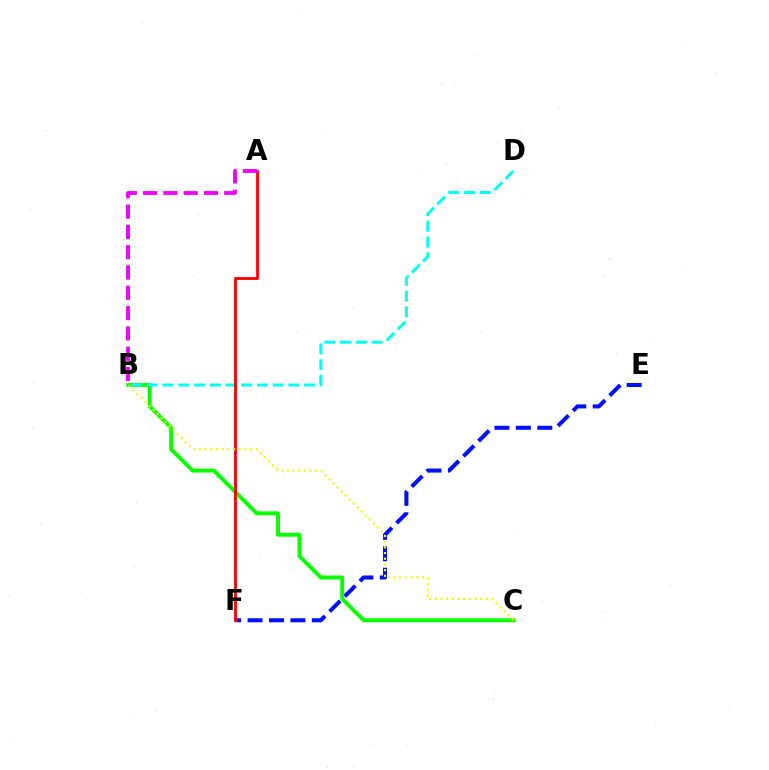{('E', 'F'): [{'color': '#0010ff', 'line_style': 'dashed', 'thickness': 2.91}], ('B', 'C'): [{'color': '#08ff00', 'line_style': 'solid', 'thickness': 2.84}, {'color': '#fcf500', 'line_style': 'dotted', 'thickness': 1.54}], ('B', 'D'): [{'color': '#00fff6', 'line_style': 'dashed', 'thickness': 2.14}], ('A', 'F'): [{'color': '#ff0000', 'line_style': 'solid', 'thickness': 2.04}], ('A', 'B'): [{'color': '#ee00ff', 'line_style': 'dashed', 'thickness': 2.76}]}